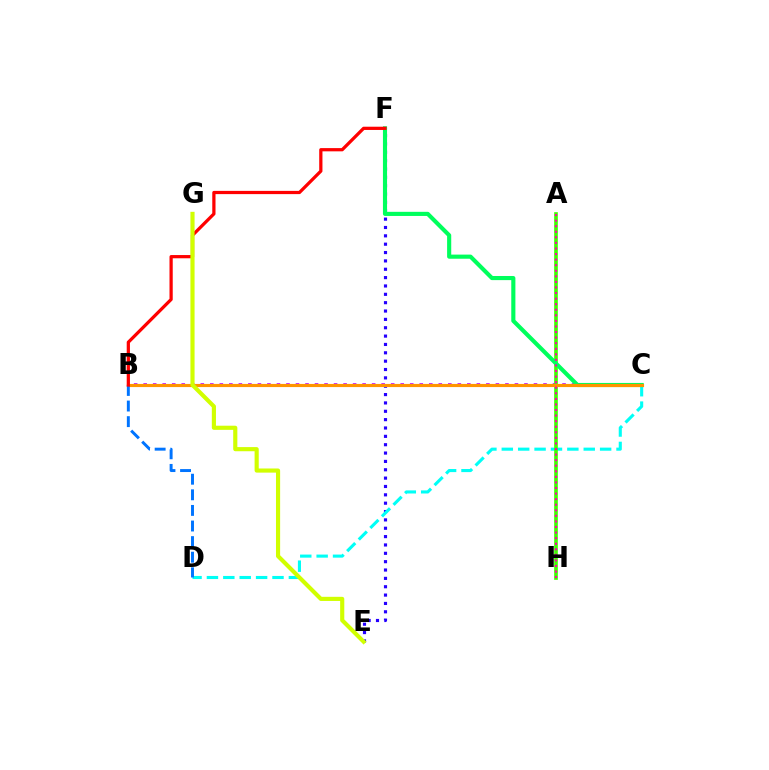{('E', 'F'): [{'color': '#2500ff', 'line_style': 'dotted', 'thickness': 2.27}], ('C', 'D'): [{'color': '#00fff6', 'line_style': 'dashed', 'thickness': 2.23}], ('B', 'C'): [{'color': '#b900ff', 'line_style': 'dotted', 'thickness': 2.59}, {'color': '#ff9400', 'line_style': 'solid', 'thickness': 2.27}], ('A', 'H'): [{'color': '#3dff00', 'line_style': 'solid', 'thickness': 2.64}, {'color': '#ff00ac', 'line_style': 'dotted', 'thickness': 1.51}], ('C', 'F'): [{'color': '#00ff5c', 'line_style': 'solid', 'thickness': 2.97}], ('B', 'D'): [{'color': '#0074ff', 'line_style': 'dashed', 'thickness': 2.12}], ('B', 'F'): [{'color': '#ff0000', 'line_style': 'solid', 'thickness': 2.33}], ('E', 'G'): [{'color': '#d1ff00', 'line_style': 'solid', 'thickness': 2.98}]}